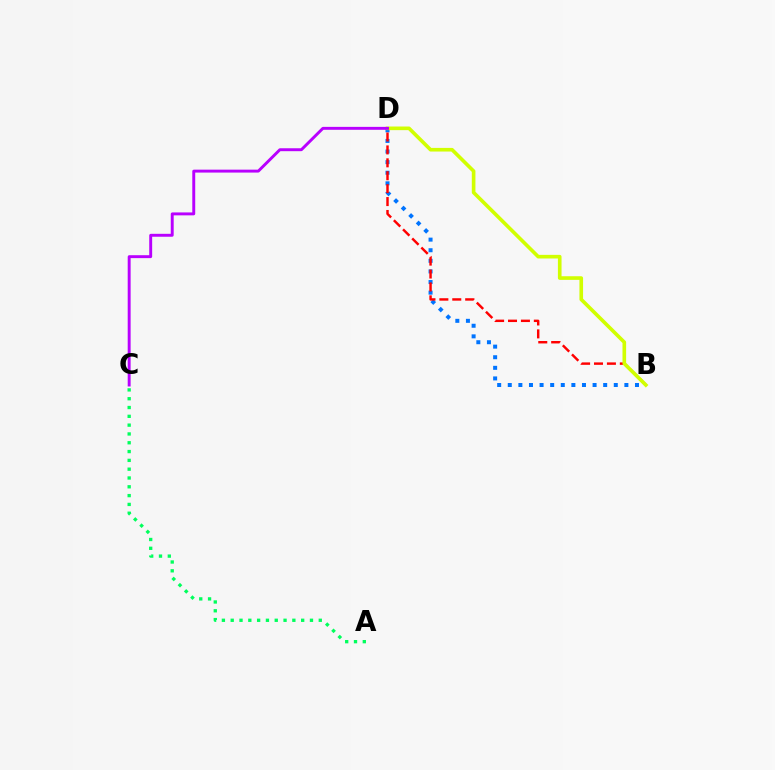{('B', 'D'): [{'color': '#0074ff', 'line_style': 'dotted', 'thickness': 2.88}, {'color': '#ff0000', 'line_style': 'dashed', 'thickness': 1.75}, {'color': '#d1ff00', 'line_style': 'solid', 'thickness': 2.62}], ('A', 'C'): [{'color': '#00ff5c', 'line_style': 'dotted', 'thickness': 2.39}], ('C', 'D'): [{'color': '#b900ff', 'line_style': 'solid', 'thickness': 2.11}]}